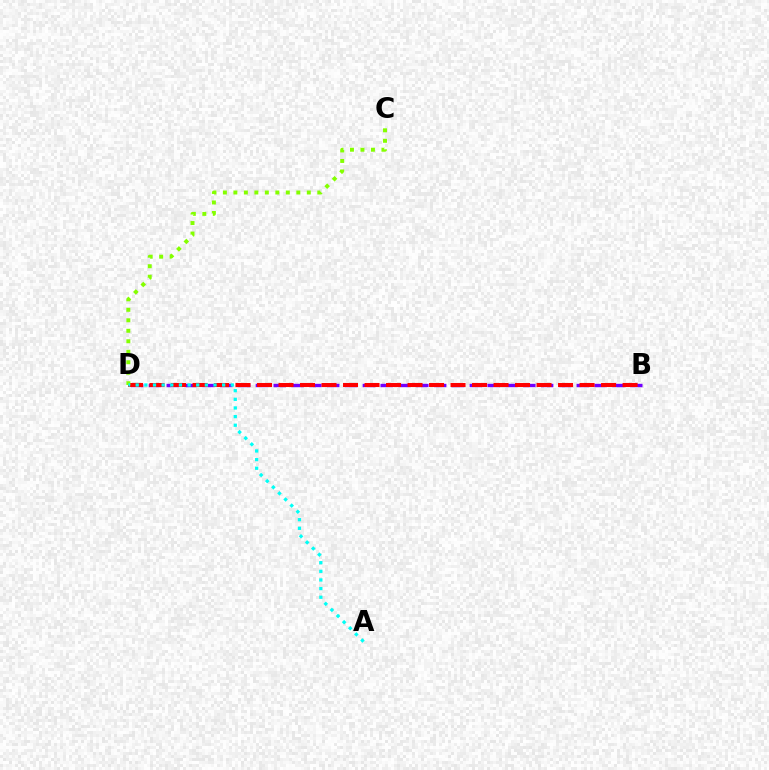{('B', 'D'): [{'color': '#7200ff', 'line_style': 'dashed', 'thickness': 2.42}, {'color': '#ff0000', 'line_style': 'dashed', 'thickness': 2.92}], ('C', 'D'): [{'color': '#84ff00', 'line_style': 'dotted', 'thickness': 2.85}], ('A', 'D'): [{'color': '#00fff6', 'line_style': 'dotted', 'thickness': 2.35}]}